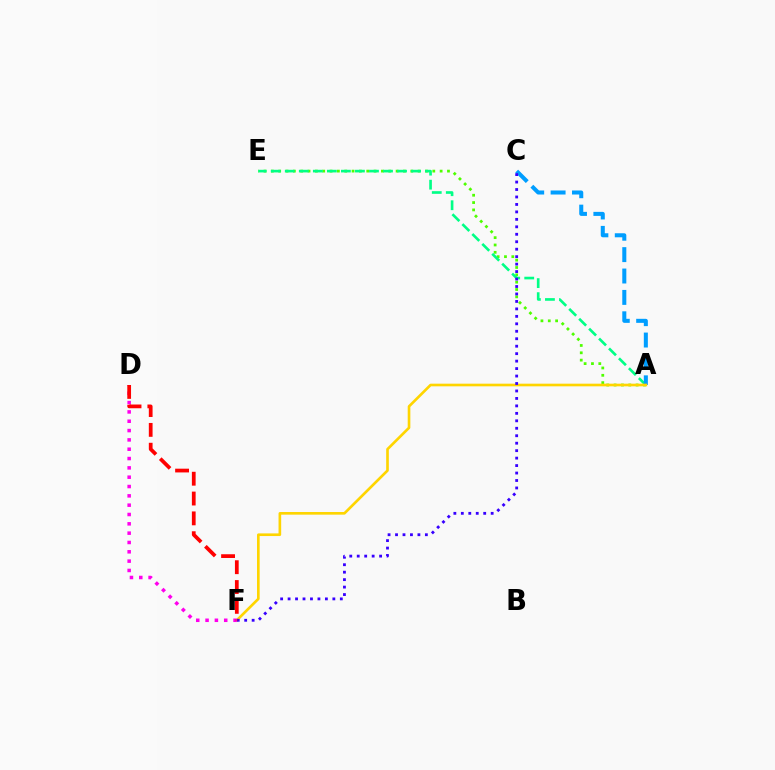{('A', 'E'): [{'color': '#4fff00', 'line_style': 'dotted', 'thickness': 1.99}, {'color': '#00ff86', 'line_style': 'dashed', 'thickness': 1.91}], ('A', 'C'): [{'color': '#009eff', 'line_style': 'dashed', 'thickness': 2.91}], ('A', 'F'): [{'color': '#ffd500', 'line_style': 'solid', 'thickness': 1.91}], ('C', 'F'): [{'color': '#3700ff', 'line_style': 'dotted', 'thickness': 2.03}], ('D', 'F'): [{'color': '#ff00ed', 'line_style': 'dotted', 'thickness': 2.53}, {'color': '#ff0000', 'line_style': 'dashed', 'thickness': 2.69}]}